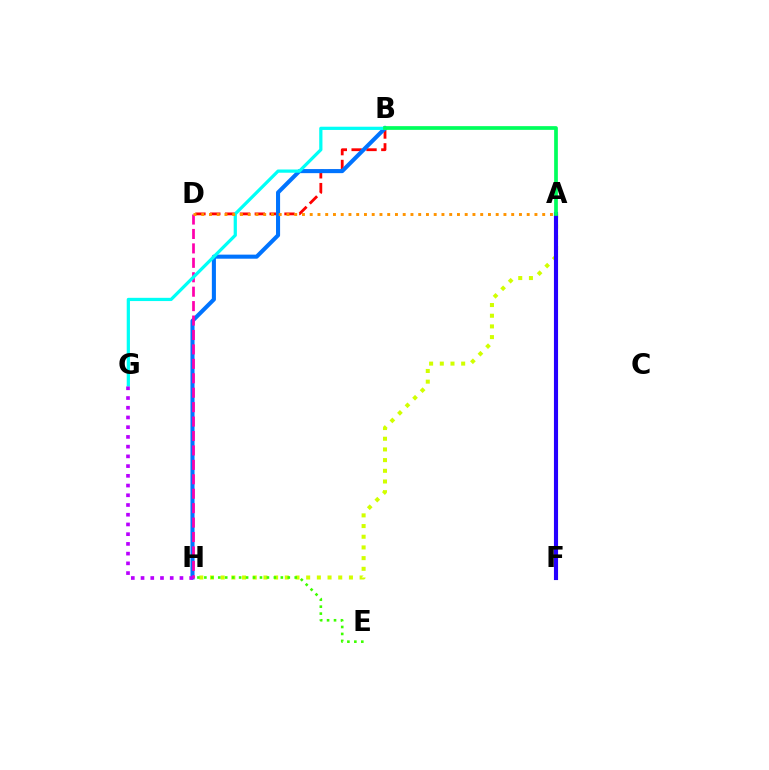{('A', 'H'): [{'color': '#d1ff00', 'line_style': 'dotted', 'thickness': 2.9}], ('A', 'F'): [{'color': '#2500ff', 'line_style': 'solid', 'thickness': 2.97}], ('B', 'D'): [{'color': '#ff0000', 'line_style': 'dashed', 'thickness': 2.02}], ('B', 'H'): [{'color': '#0074ff', 'line_style': 'solid', 'thickness': 2.93}], ('E', 'H'): [{'color': '#3dff00', 'line_style': 'dotted', 'thickness': 1.89}], ('D', 'H'): [{'color': '#ff00ac', 'line_style': 'dashed', 'thickness': 1.96}], ('B', 'G'): [{'color': '#00fff6', 'line_style': 'solid', 'thickness': 2.33}], ('A', 'B'): [{'color': '#00ff5c', 'line_style': 'solid', 'thickness': 2.67}], ('A', 'D'): [{'color': '#ff9400', 'line_style': 'dotted', 'thickness': 2.11}], ('G', 'H'): [{'color': '#b900ff', 'line_style': 'dotted', 'thickness': 2.64}]}